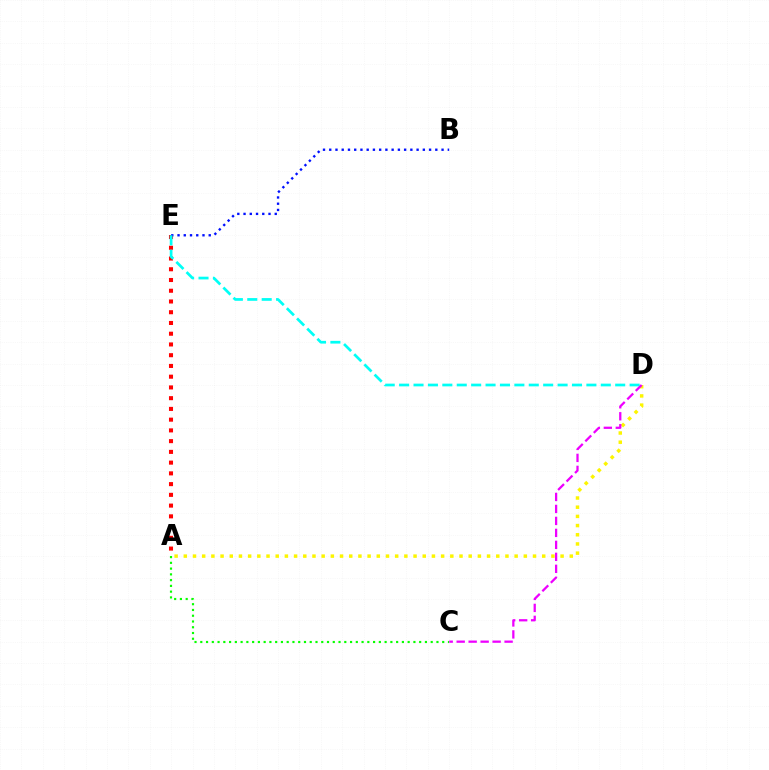{('A', 'C'): [{'color': '#08ff00', 'line_style': 'dotted', 'thickness': 1.57}], ('A', 'D'): [{'color': '#fcf500', 'line_style': 'dotted', 'thickness': 2.5}], ('A', 'E'): [{'color': '#ff0000', 'line_style': 'dotted', 'thickness': 2.92}], ('B', 'E'): [{'color': '#0010ff', 'line_style': 'dotted', 'thickness': 1.7}], ('D', 'E'): [{'color': '#00fff6', 'line_style': 'dashed', 'thickness': 1.96}], ('C', 'D'): [{'color': '#ee00ff', 'line_style': 'dashed', 'thickness': 1.63}]}